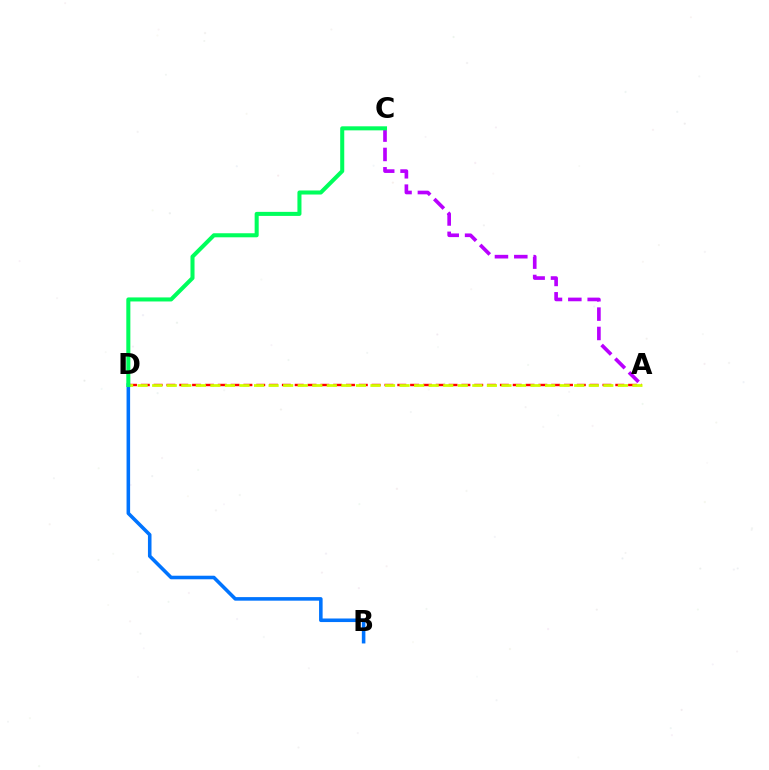{('A', 'D'): [{'color': '#ff0000', 'line_style': 'dashed', 'thickness': 1.74}, {'color': '#d1ff00', 'line_style': 'dashed', 'thickness': 1.98}], ('A', 'C'): [{'color': '#b900ff', 'line_style': 'dashed', 'thickness': 2.63}], ('B', 'D'): [{'color': '#0074ff', 'line_style': 'solid', 'thickness': 2.57}], ('C', 'D'): [{'color': '#00ff5c', 'line_style': 'solid', 'thickness': 2.91}]}